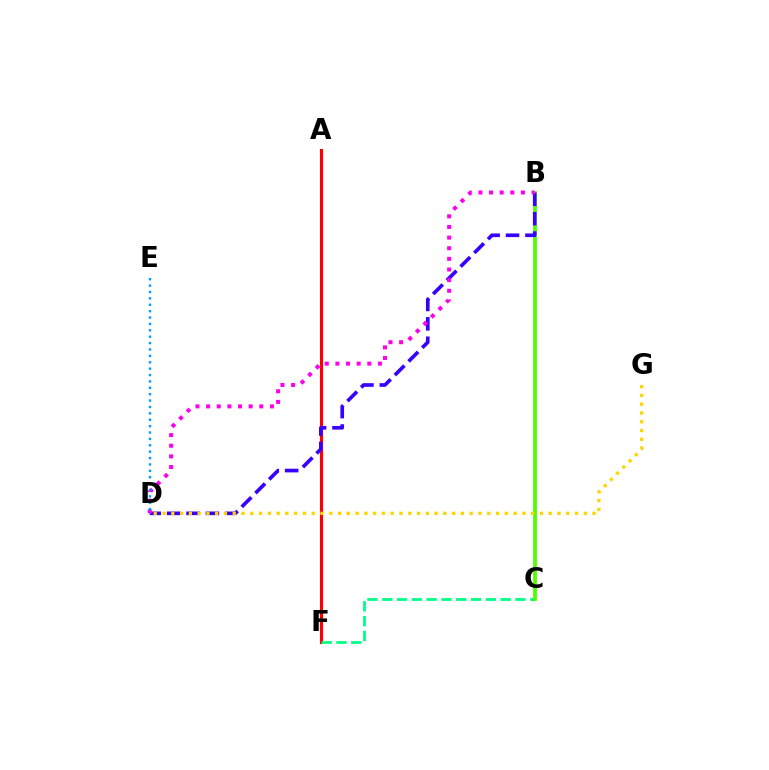{('A', 'F'): [{'color': '#ff0000', 'line_style': 'solid', 'thickness': 2.24}], ('C', 'F'): [{'color': '#00ff86', 'line_style': 'dashed', 'thickness': 2.01}], ('B', 'C'): [{'color': '#4fff00', 'line_style': 'solid', 'thickness': 2.71}], ('B', 'D'): [{'color': '#3700ff', 'line_style': 'dashed', 'thickness': 2.63}, {'color': '#ff00ed', 'line_style': 'dotted', 'thickness': 2.89}], ('D', 'G'): [{'color': '#ffd500', 'line_style': 'dotted', 'thickness': 2.38}], ('D', 'E'): [{'color': '#009eff', 'line_style': 'dotted', 'thickness': 1.74}]}